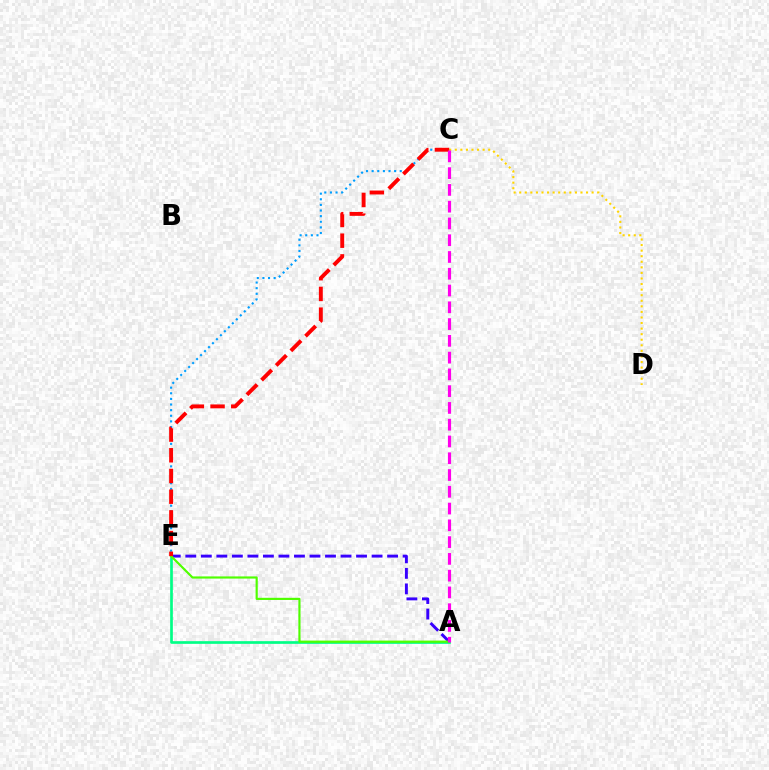{('A', 'E'): [{'color': '#00ff86', 'line_style': 'solid', 'thickness': 1.93}, {'color': '#3700ff', 'line_style': 'dashed', 'thickness': 2.11}, {'color': '#4fff00', 'line_style': 'solid', 'thickness': 1.56}], ('C', 'D'): [{'color': '#ffd500', 'line_style': 'dotted', 'thickness': 1.51}], ('C', 'E'): [{'color': '#009eff', 'line_style': 'dotted', 'thickness': 1.53}, {'color': '#ff0000', 'line_style': 'dashed', 'thickness': 2.81}], ('A', 'C'): [{'color': '#ff00ed', 'line_style': 'dashed', 'thickness': 2.28}]}